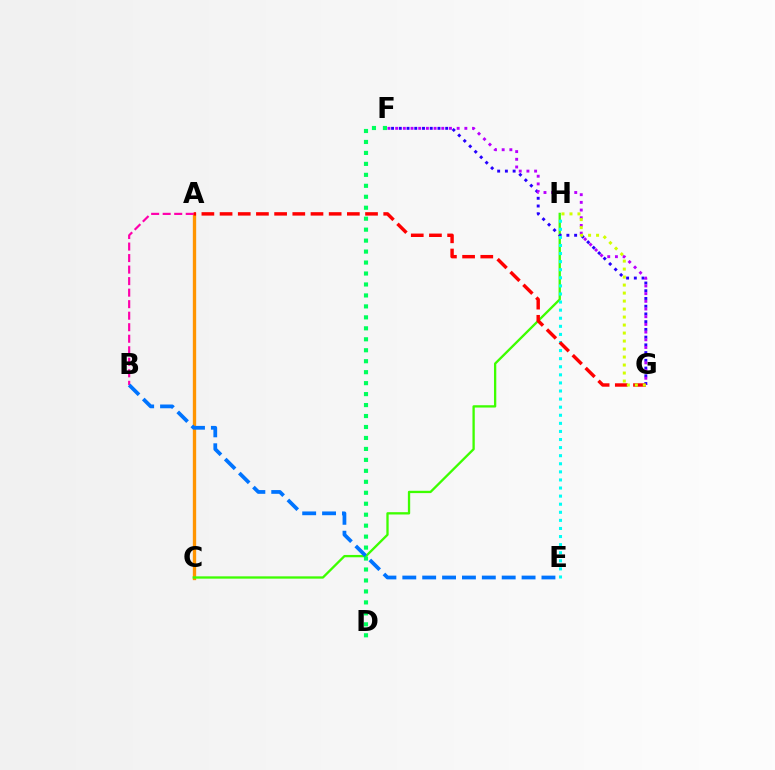{('A', 'C'): [{'color': '#ff9400', 'line_style': 'solid', 'thickness': 2.4}], ('A', 'B'): [{'color': '#ff00ac', 'line_style': 'dashed', 'thickness': 1.57}], ('C', 'H'): [{'color': '#3dff00', 'line_style': 'solid', 'thickness': 1.67}], ('D', 'F'): [{'color': '#00ff5c', 'line_style': 'dotted', 'thickness': 2.98}], ('B', 'E'): [{'color': '#0074ff', 'line_style': 'dashed', 'thickness': 2.7}], ('F', 'G'): [{'color': '#2500ff', 'line_style': 'dotted', 'thickness': 2.1}, {'color': '#b900ff', 'line_style': 'dotted', 'thickness': 2.09}], ('E', 'H'): [{'color': '#00fff6', 'line_style': 'dotted', 'thickness': 2.2}], ('A', 'G'): [{'color': '#ff0000', 'line_style': 'dashed', 'thickness': 2.47}], ('G', 'H'): [{'color': '#d1ff00', 'line_style': 'dotted', 'thickness': 2.17}]}